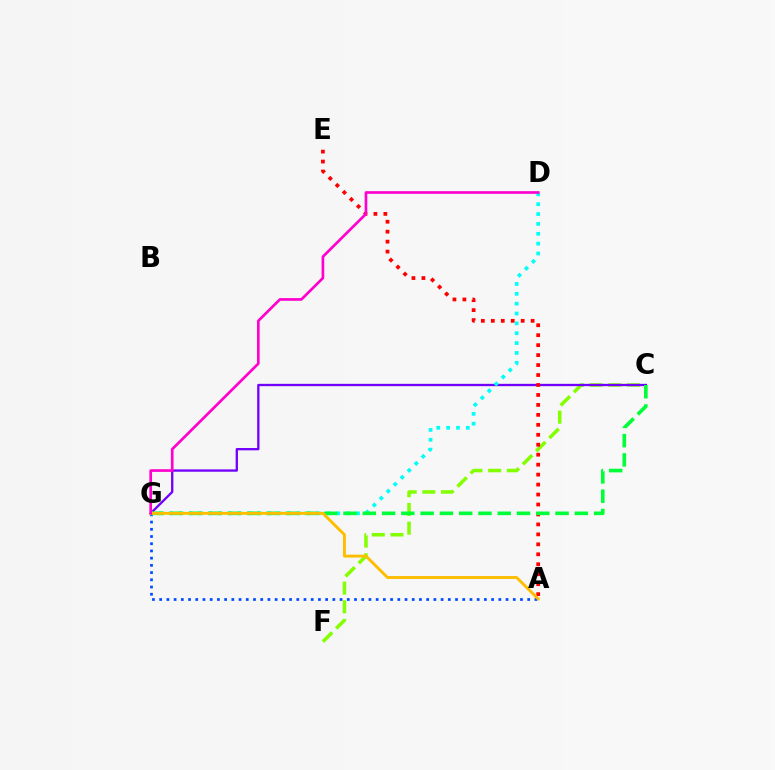{('C', 'F'): [{'color': '#84ff00', 'line_style': 'dashed', 'thickness': 2.54}], ('C', 'G'): [{'color': '#7200ff', 'line_style': 'solid', 'thickness': 1.67}, {'color': '#00ff39', 'line_style': 'dashed', 'thickness': 2.62}], ('A', 'G'): [{'color': '#004bff', 'line_style': 'dotted', 'thickness': 1.96}, {'color': '#ffbd00', 'line_style': 'solid', 'thickness': 2.09}], ('A', 'E'): [{'color': '#ff0000', 'line_style': 'dotted', 'thickness': 2.71}], ('D', 'G'): [{'color': '#00fff6', 'line_style': 'dotted', 'thickness': 2.68}, {'color': '#ff00cf', 'line_style': 'solid', 'thickness': 1.92}]}